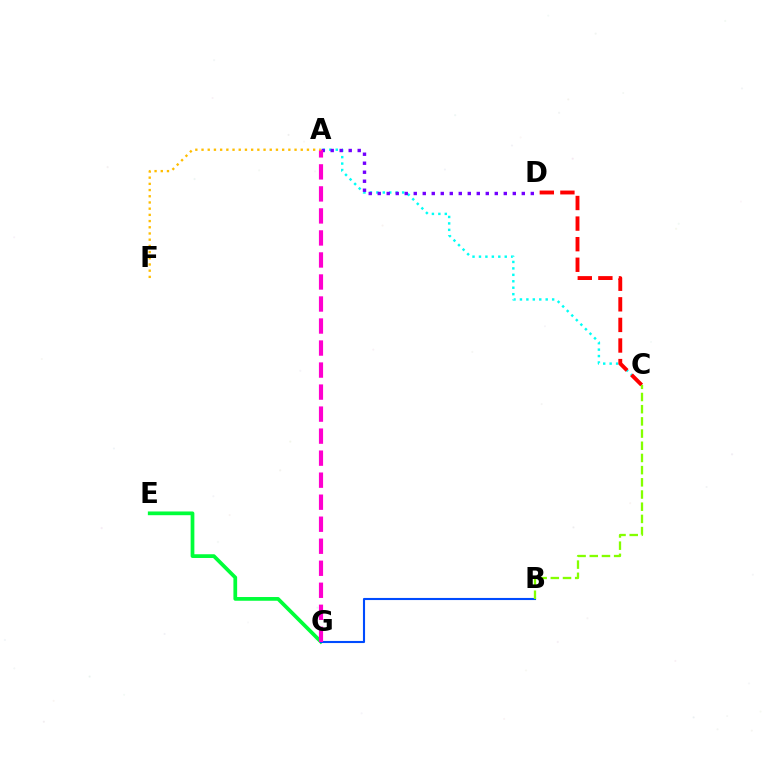{('E', 'G'): [{'color': '#00ff39', 'line_style': 'solid', 'thickness': 2.69}], ('A', 'C'): [{'color': '#00fff6', 'line_style': 'dotted', 'thickness': 1.75}], ('A', 'D'): [{'color': '#7200ff', 'line_style': 'dotted', 'thickness': 2.45}], ('B', 'G'): [{'color': '#004bff', 'line_style': 'solid', 'thickness': 1.52}], ('C', 'D'): [{'color': '#ff0000', 'line_style': 'dashed', 'thickness': 2.8}], ('B', 'C'): [{'color': '#84ff00', 'line_style': 'dashed', 'thickness': 1.66}], ('A', 'G'): [{'color': '#ff00cf', 'line_style': 'dashed', 'thickness': 2.99}], ('A', 'F'): [{'color': '#ffbd00', 'line_style': 'dotted', 'thickness': 1.68}]}